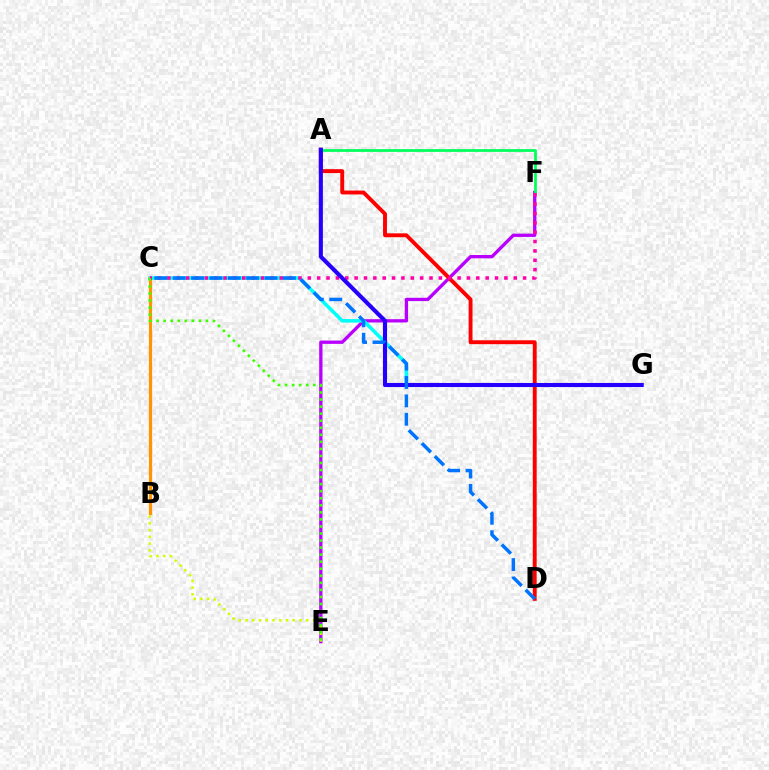{('E', 'F'): [{'color': '#b900ff', 'line_style': 'solid', 'thickness': 2.38}], ('C', 'G'): [{'color': '#00fff6', 'line_style': 'solid', 'thickness': 2.54}], ('A', 'D'): [{'color': '#ff0000', 'line_style': 'solid', 'thickness': 2.8}], ('B', 'C'): [{'color': '#ff9400', 'line_style': 'solid', 'thickness': 2.29}], ('A', 'F'): [{'color': '#00ff5c', 'line_style': 'solid', 'thickness': 1.98}], ('C', 'F'): [{'color': '#ff00ac', 'line_style': 'dotted', 'thickness': 2.54}], ('A', 'G'): [{'color': '#2500ff', 'line_style': 'solid', 'thickness': 2.95}], ('B', 'E'): [{'color': '#d1ff00', 'line_style': 'dotted', 'thickness': 1.83}], ('C', 'D'): [{'color': '#0074ff', 'line_style': 'dashed', 'thickness': 2.5}], ('C', 'E'): [{'color': '#3dff00', 'line_style': 'dotted', 'thickness': 1.91}]}